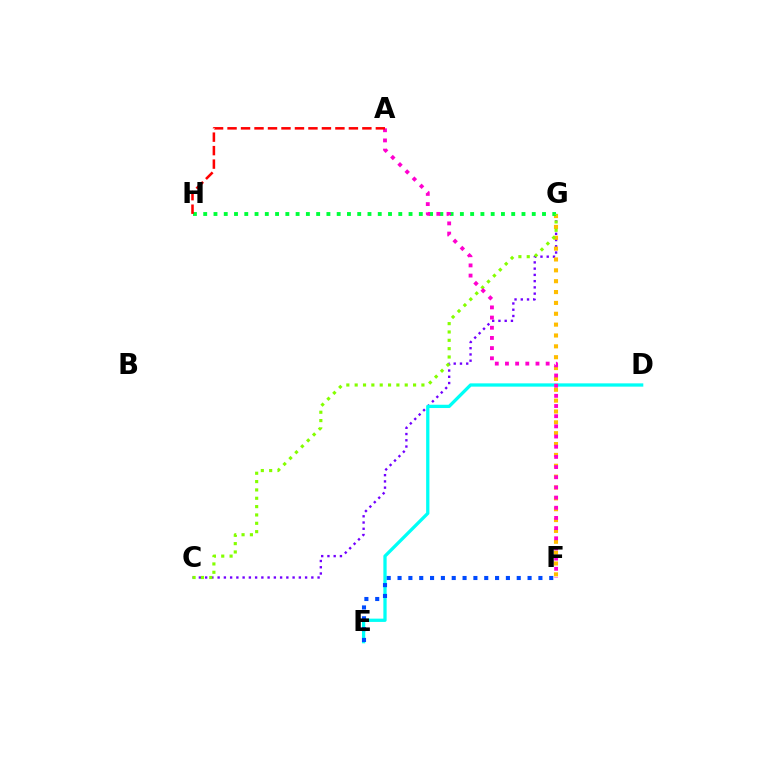{('C', 'G'): [{'color': '#7200ff', 'line_style': 'dotted', 'thickness': 1.7}, {'color': '#84ff00', 'line_style': 'dotted', 'thickness': 2.27}], ('D', 'E'): [{'color': '#00fff6', 'line_style': 'solid', 'thickness': 2.36}], ('F', 'G'): [{'color': '#ffbd00', 'line_style': 'dotted', 'thickness': 2.95}], ('G', 'H'): [{'color': '#00ff39', 'line_style': 'dotted', 'thickness': 2.79}], ('A', 'F'): [{'color': '#ff00cf', 'line_style': 'dotted', 'thickness': 2.76}], ('A', 'H'): [{'color': '#ff0000', 'line_style': 'dashed', 'thickness': 1.83}], ('E', 'F'): [{'color': '#004bff', 'line_style': 'dotted', 'thickness': 2.94}]}